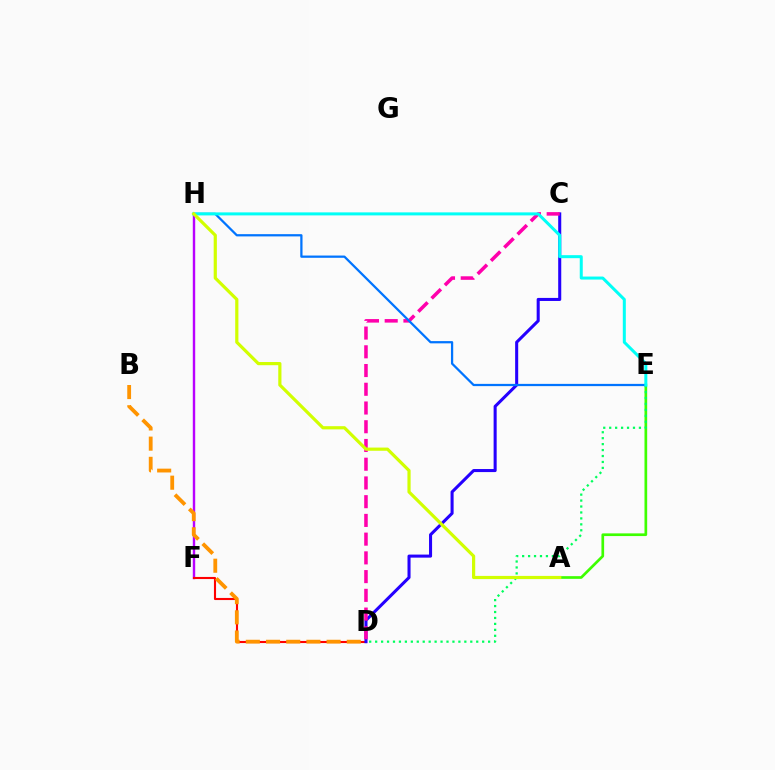{('F', 'H'): [{'color': '#b900ff', 'line_style': 'solid', 'thickness': 1.74}], ('A', 'E'): [{'color': '#3dff00', 'line_style': 'solid', 'thickness': 1.94}], ('D', 'F'): [{'color': '#ff0000', 'line_style': 'solid', 'thickness': 1.52}], ('B', 'D'): [{'color': '#ff9400', 'line_style': 'dashed', 'thickness': 2.74}], ('D', 'E'): [{'color': '#00ff5c', 'line_style': 'dotted', 'thickness': 1.62}], ('C', 'D'): [{'color': '#2500ff', 'line_style': 'solid', 'thickness': 2.2}, {'color': '#ff00ac', 'line_style': 'dashed', 'thickness': 2.54}], ('E', 'H'): [{'color': '#0074ff', 'line_style': 'solid', 'thickness': 1.62}, {'color': '#00fff6', 'line_style': 'solid', 'thickness': 2.17}], ('A', 'H'): [{'color': '#d1ff00', 'line_style': 'solid', 'thickness': 2.29}]}